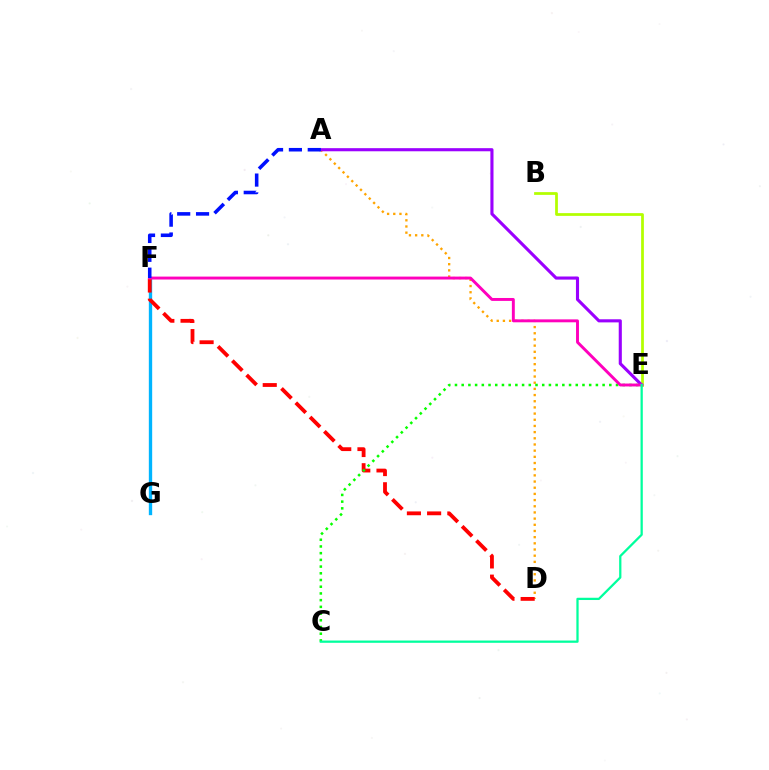{('F', 'G'): [{'color': '#00b5ff', 'line_style': 'solid', 'thickness': 2.41}], ('B', 'E'): [{'color': '#b3ff00', 'line_style': 'solid', 'thickness': 1.98}], ('A', 'D'): [{'color': '#ffa500', 'line_style': 'dotted', 'thickness': 1.68}], ('D', 'F'): [{'color': '#ff0000', 'line_style': 'dashed', 'thickness': 2.75}], ('C', 'E'): [{'color': '#08ff00', 'line_style': 'dotted', 'thickness': 1.82}, {'color': '#00ff9d', 'line_style': 'solid', 'thickness': 1.63}], ('A', 'E'): [{'color': '#9b00ff', 'line_style': 'solid', 'thickness': 2.24}], ('E', 'F'): [{'color': '#ff00bd', 'line_style': 'solid', 'thickness': 2.11}], ('A', 'F'): [{'color': '#0010ff', 'line_style': 'dashed', 'thickness': 2.56}]}